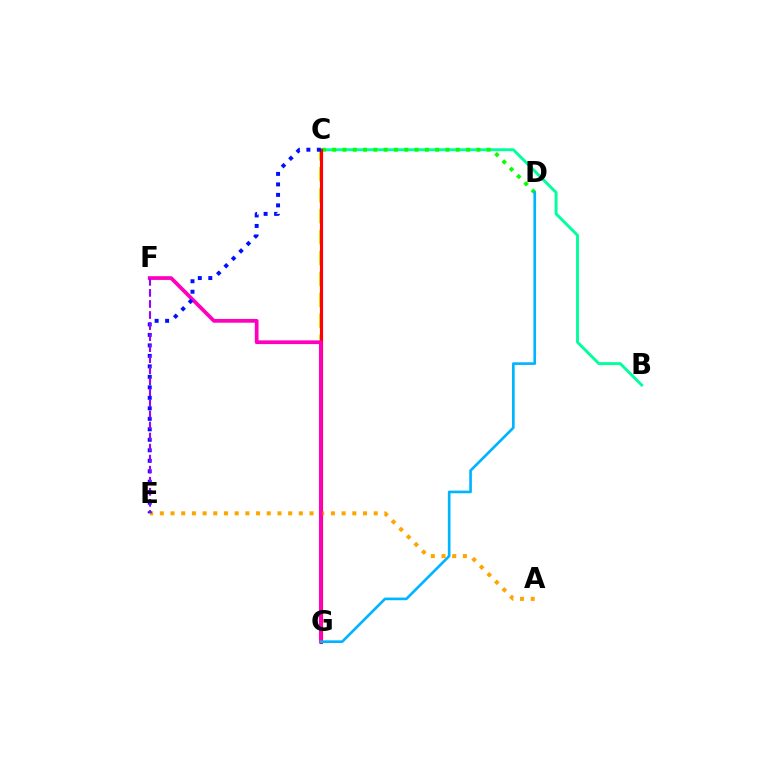{('C', 'G'): [{'color': '#b3ff00', 'line_style': 'dashed', 'thickness': 2.84}, {'color': '#ff0000', 'line_style': 'solid', 'thickness': 2.26}], ('B', 'C'): [{'color': '#00ff9d', 'line_style': 'solid', 'thickness': 2.09}], ('C', 'D'): [{'color': '#08ff00', 'line_style': 'dotted', 'thickness': 2.8}], ('A', 'E'): [{'color': '#ffa500', 'line_style': 'dotted', 'thickness': 2.91}], ('F', 'G'): [{'color': '#ff00bd', 'line_style': 'solid', 'thickness': 2.7}], ('C', 'E'): [{'color': '#0010ff', 'line_style': 'dotted', 'thickness': 2.85}], ('D', 'G'): [{'color': '#00b5ff', 'line_style': 'solid', 'thickness': 1.92}], ('E', 'F'): [{'color': '#9b00ff', 'line_style': 'dashed', 'thickness': 1.5}]}